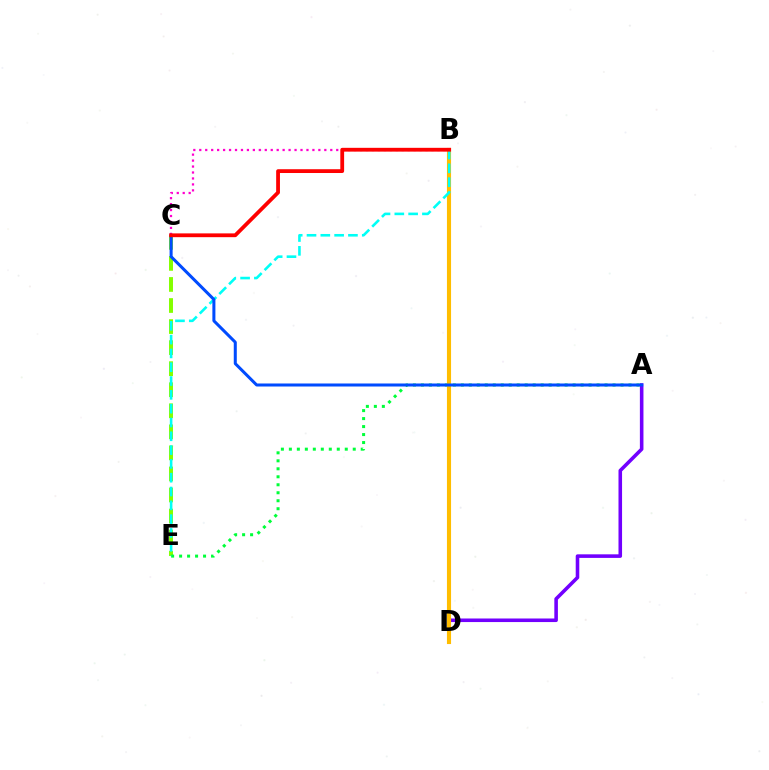{('C', 'E'): [{'color': '#84ff00', 'line_style': 'dashed', 'thickness': 2.86}], ('A', 'E'): [{'color': '#00ff39', 'line_style': 'dotted', 'thickness': 2.17}], ('B', 'C'): [{'color': '#ff00cf', 'line_style': 'dotted', 'thickness': 1.62}, {'color': '#ff0000', 'line_style': 'solid', 'thickness': 2.73}], ('A', 'D'): [{'color': '#7200ff', 'line_style': 'solid', 'thickness': 2.57}], ('B', 'D'): [{'color': '#ffbd00', 'line_style': 'solid', 'thickness': 2.97}], ('B', 'E'): [{'color': '#00fff6', 'line_style': 'dashed', 'thickness': 1.88}], ('A', 'C'): [{'color': '#004bff', 'line_style': 'solid', 'thickness': 2.18}]}